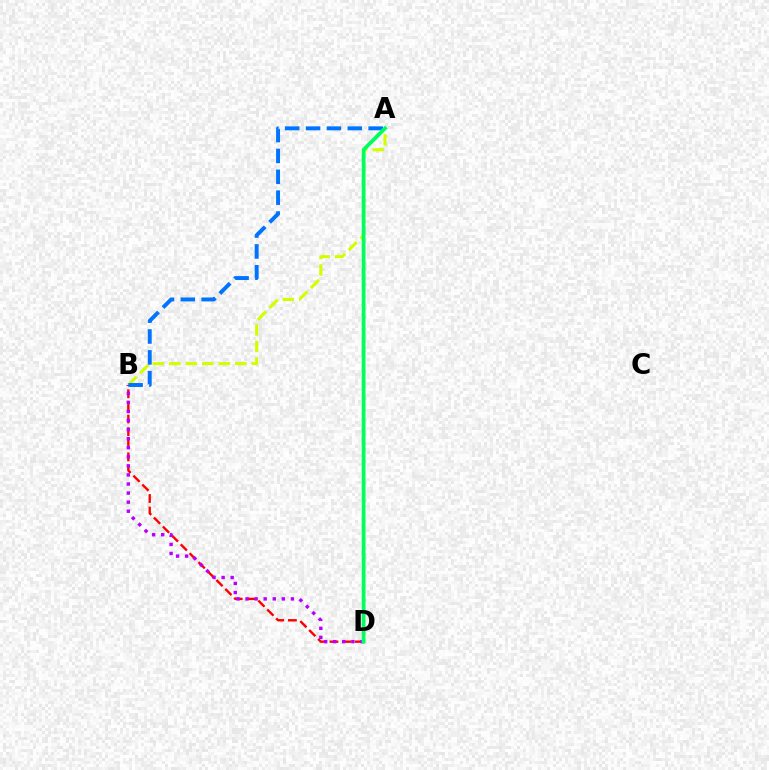{('B', 'D'): [{'color': '#ff0000', 'line_style': 'dashed', 'thickness': 1.71}, {'color': '#b900ff', 'line_style': 'dotted', 'thickness': 2.46}], ('A', 'B'): [{'color': '#d1ff00', 'line_style': 'dashed', 'thickness': 2.24}, {'color': '#0074ff', 'line_style': 'dashed', 'thickness': 2.84}], ('A', 'D'): [{'color': '#00ff5c', 'line_style': 'solid', 'thickness': 2.73}]}